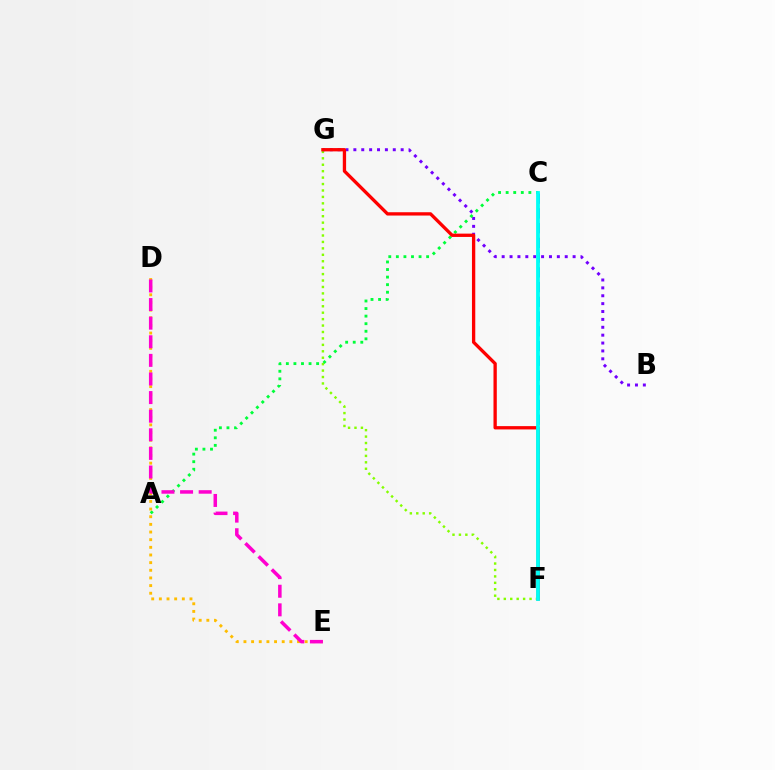{('F', 'G'): [{'color': '#84ff00', 'line_style': 'dotted', 'thickness': 1.75}, {'color': '#ff0000', 'line_style': 'solid', 'thickness': 2.39}], ('C', 'F'): [{'color': '#004bff', 'line_style': 'dashed', 'thickness': 2.0}, {'color': '#00fff6', 'line_style': 'solid', 'thickness': 2.73}], ('B', 'G'): [{'color': '#7200ff', 'line_style': 'dotted', 'thickness': 2.14}], ('A', 'C'): [{'color': '#00ff39', 'line_style': 'dotted', 'thickness': 2.06}], ('D', 'E'): [{'color': '#ffbd00', 'line_style': 'dotted', 'thickness': 2.08}, {'color': '#ff00cf', 'line_style': 'dashed', 'thickness': 2.53}]}